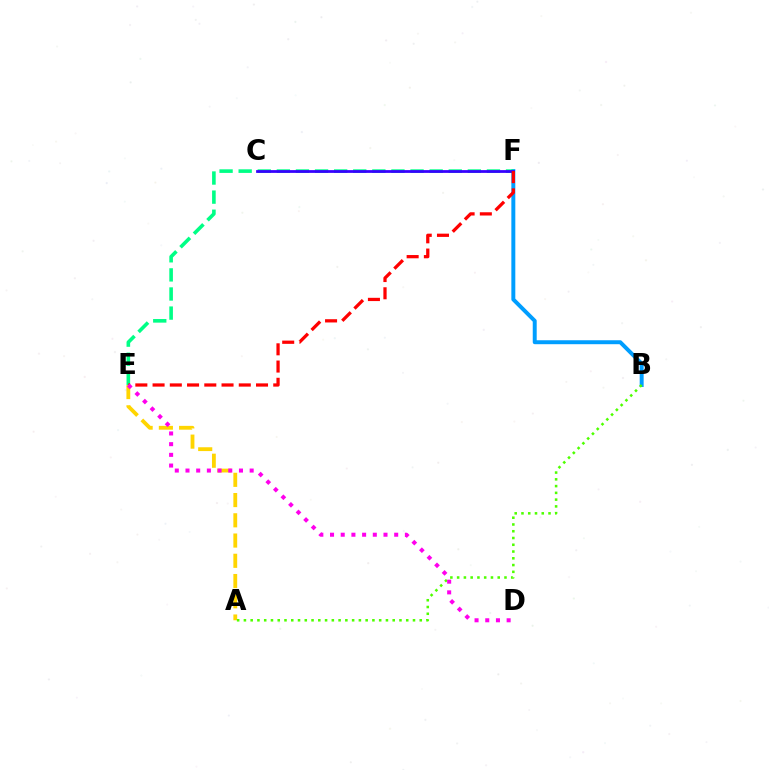{('B', 'F'): [{'color': '#009eff', 'line_style': 'solid', 'thickness': 2.85}], ('E', 'F'): [{'color': '#00ff86', 'line_style': 'dashed', 'thickness': 2.59}, {'color': '#ff0000', 'line_style': 'dashed', 'thickness': 2.34}], ('C', 'F'): [{'color': '#3700ff', 'line_style': 'solid', 'thickness': 1.99}], ('A', 'E'): [{'color': '#ffd500', 'line_style': 'dashed', 'thickness': 2.75}], ('A', 'B'): [{'color': '#4fff00', 'line_style': 'dotted', 'thickness': 1.84}], ('D', 'E'): [{'color': '#ff00ed', 'line_style': 'dotted', 'thickness': 2.91}]}